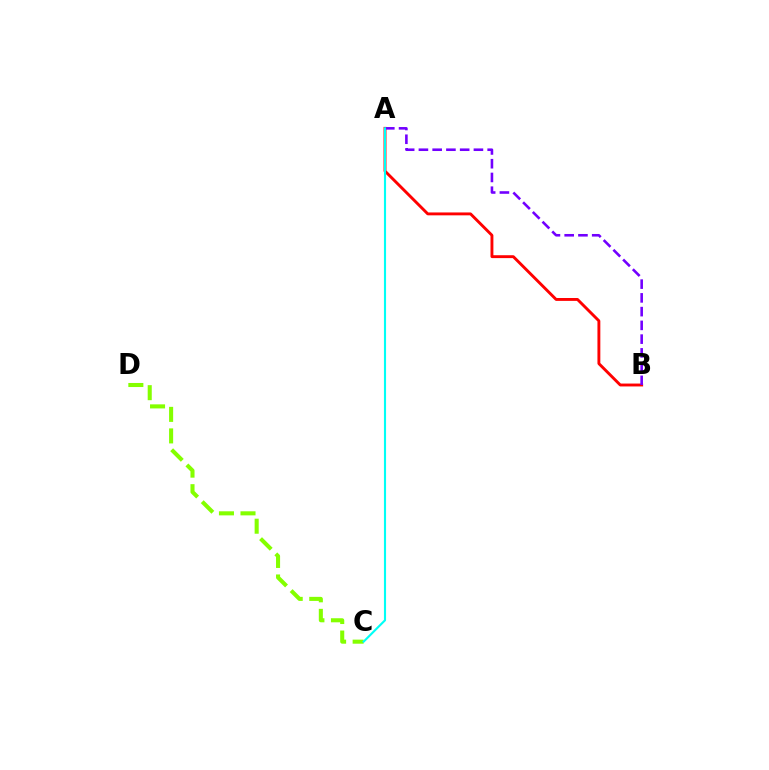{('C', 'D'): [{'color': '#84ff00', 'line_style': 'dashed', 'thickness': 2.93}], ('A', 'B'): [{'color': '#ff0000', 'line_style': 'solid', 'thickness': 2.08}, {'color': '#7200ff', 'line_style': 'dashed', 'thickness': 1.87}], ('A', 'C'): [{'color': '#00fff6', 'line_style': 'solid', 'thickness': 1.53}]}